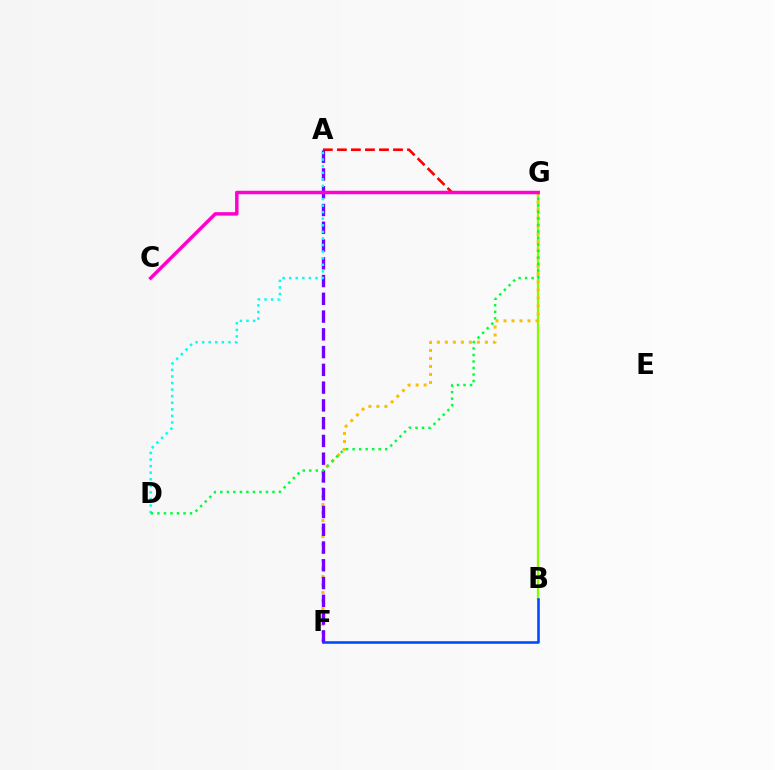{('B', 'G'): [{'color': '#84ff00', 'line_style': 'solid', 'thickness': 1.63}], ('B', 'F'): [{'color': '#004bff', 'line_style': 'solid', 'thickness': 1.87}], ('F', 'G'): [{'color': '#ffbd00', 'line_style': 'dotted', 'thickness': 2.17}], ('A', 'G'): [{'color': '#ff0000', 'line_style': 'dashed', 'thickness': 1.91}], ('A', 'F'): [{'color': '#7200ff', 'line_style': 'dashed', 'thickness': 2.41}], ('A', 'D'): [{'color': '#00fff6', 'line_style': 'dotted', 'thickness': 1.79}], ('D', 'G'): [{'color': '#00ff39', 'line_style': 'dotted', 'thickness': 1.77}], ('C', 'G'): [{'color': '#ff00cf', 'line_style': 'solid', 'thickness': 2.5}]}